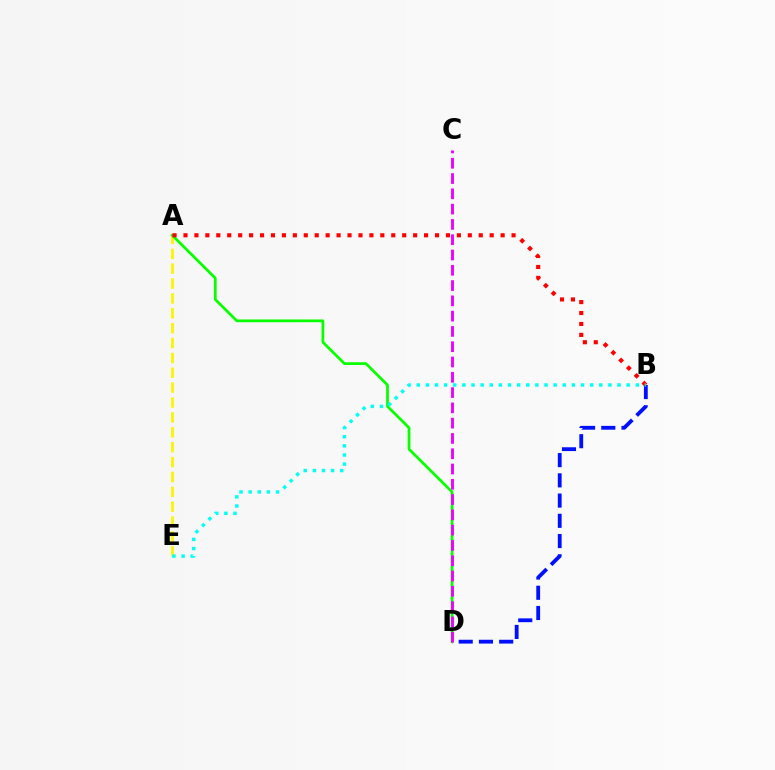{('A', 'E'): [{'color': '#fcf500', 'line_style': 'dashed', 'thickness': 2.02}], ('B', 'D'): [{'color': '#0010ff', 'line_style': 'dashed', 'thickness': 2.75}], ('A', 'D'): [{'color': '#08ff00', 'line_style': 'solid', 'thickness': 1.98}], ('A', 'B'): [{'color': '#ff0000', 'line_style': 'dotted', 'thickness': 2.97}], ('C', 'D'): [{'color': '#ee00ff', 'line_style': 'dashed', 'thickness': 2.08}], ('B', 'E'): [{'color': '#00fff6', 'line_style': 'dotted', 'thickness': 2.48}]}